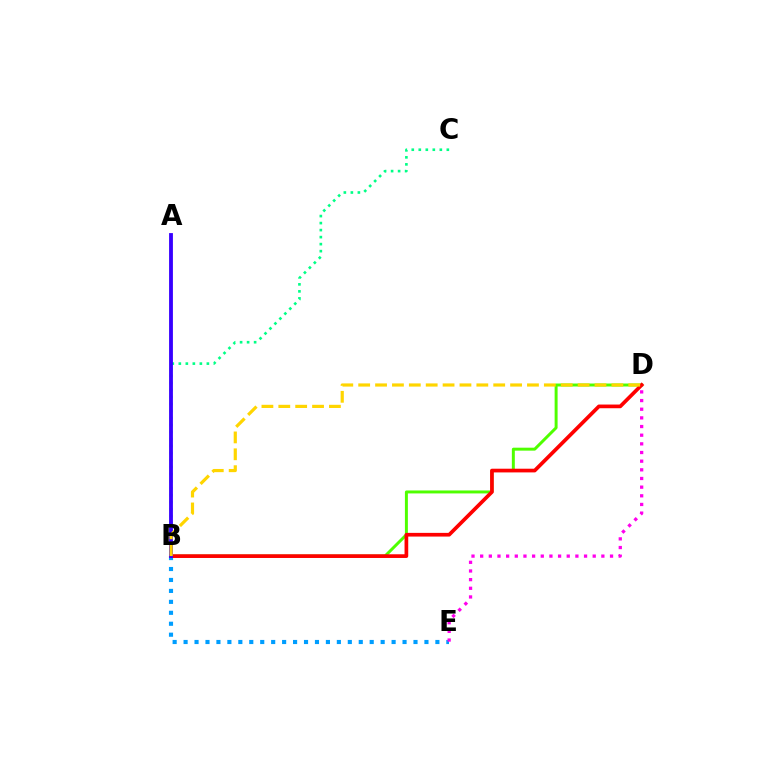{('B', 'C'): [{'color': '#00ff86', 'line_style': 'dotted', 'thickness': 1.91}], ('B', 'E'): [{'color': '#009eff', 'line_style': 'dotted', 'thickness': 2.97}], ('B', 'D'): [{'color': '#4fff00', 'line_style': 'solid', 'thickness': 2.13}, {'color': '#ff0000', 'line_style': 'solid', 'thickness': 2.66}, {'color': '#ffd500', 'line_style': 'dashed', 'thickness': 2.29}], ('A', 'B'): [{'color': '#3700ff', 'line_style': 'solid', 'thickness': 2.76}], ('D', 'E'): [{'color': '#ff00ed', 'line_style': 'dotted', 'thickness': 2.35}]}